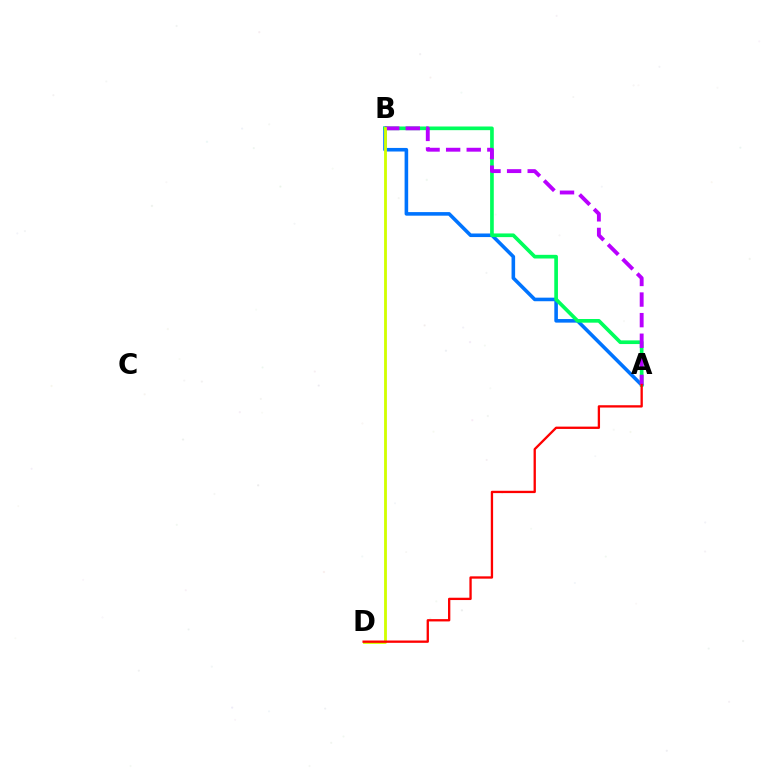{('A', 'B'): [{'color': '#0074ff', 'line_style': 'solid', 'thickness': 2.58}, {'color': '#00ff5c', 'line_style': 'solid', 'thickness': 2.64}, {'color': '#b900ff', 'line_style': 'dashed', 'thickness': 2.8}], ('B', 'D'): [{'color': '#d1ff00', 'line_style': 'solid', 'thickness': 2.03}], ('A', 'D'): [{'color': '#ff0000', 'line_style': 'solid', 'thickness': 1.67}]}